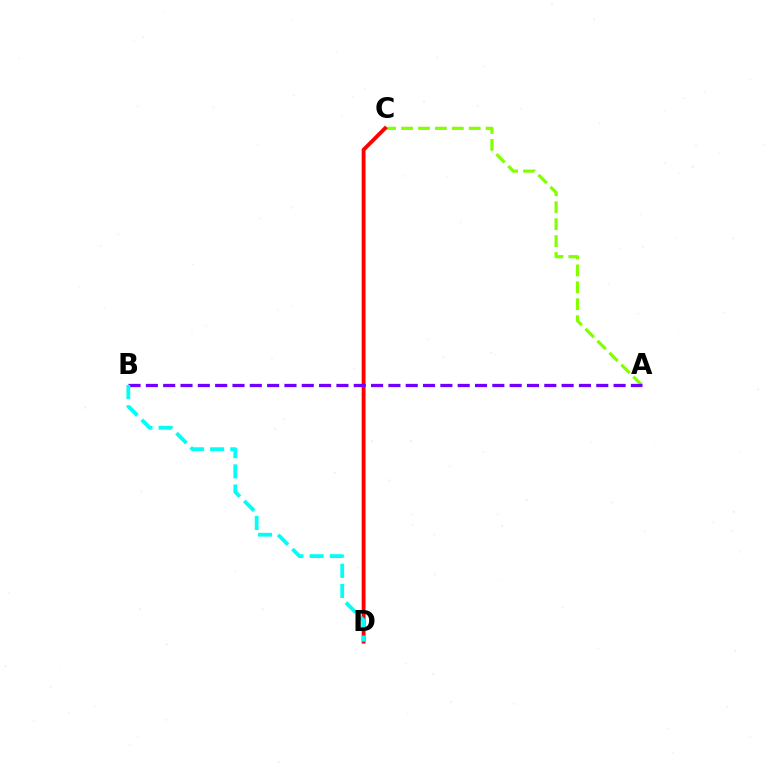{('A', 'C'): [{'color': '#84ff00', 'line_style': 'dashed', 'thickness': 2.3}], ('C', 'D'): [{'color': '#ff0000', 'line_style': 'solid', 'thickness': 2.78}], ('A', 'B'): [{'color': '#7200ff', 'line_style': 'dashed', 'thickness': 2.35}], ('B', 'D'): [{'color': '#00fff6', 'line_style': 'dashed', 'thickness': 2.74}]}